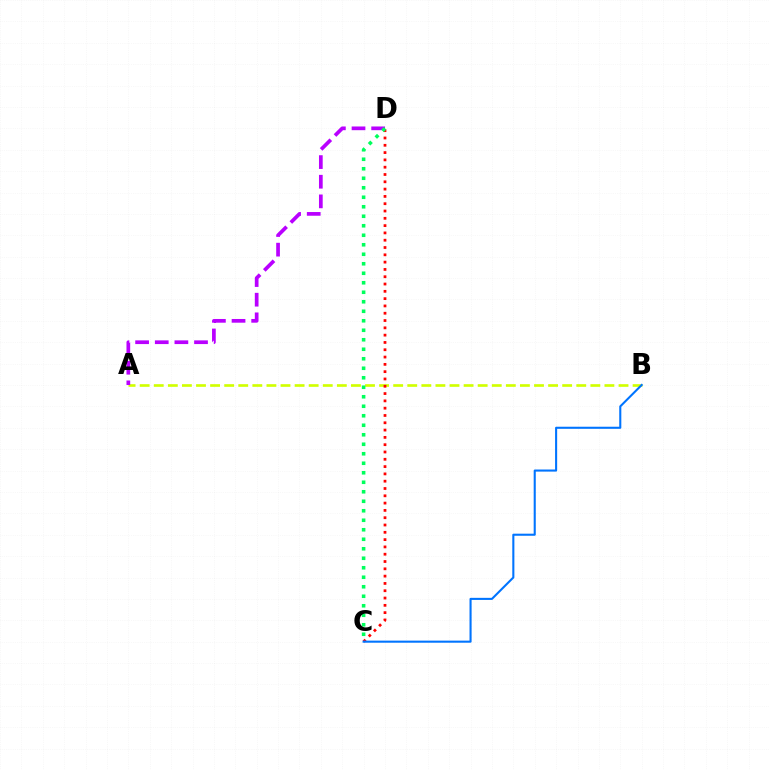{('A', 'B'): [{'color': '#d1ff00', 'line_style': 'dashed', 'thickness': 1.91}], ('C', 'D'): [{'color': '#ff0000', 'line_style': 'dotted', 'thickness': 1.98}, {'color': '#00ff5c', 'line_style': 'dotted', 'thickness': 2.58}], ('A', 'D'): [{'color': '#b900ff', 'line_style': 'dashed', 'thickness': 2.67}], ('B', 'C'): [{'color': '#0074ff', 'line_style': 'solid', 'thickness': 1.5}]}